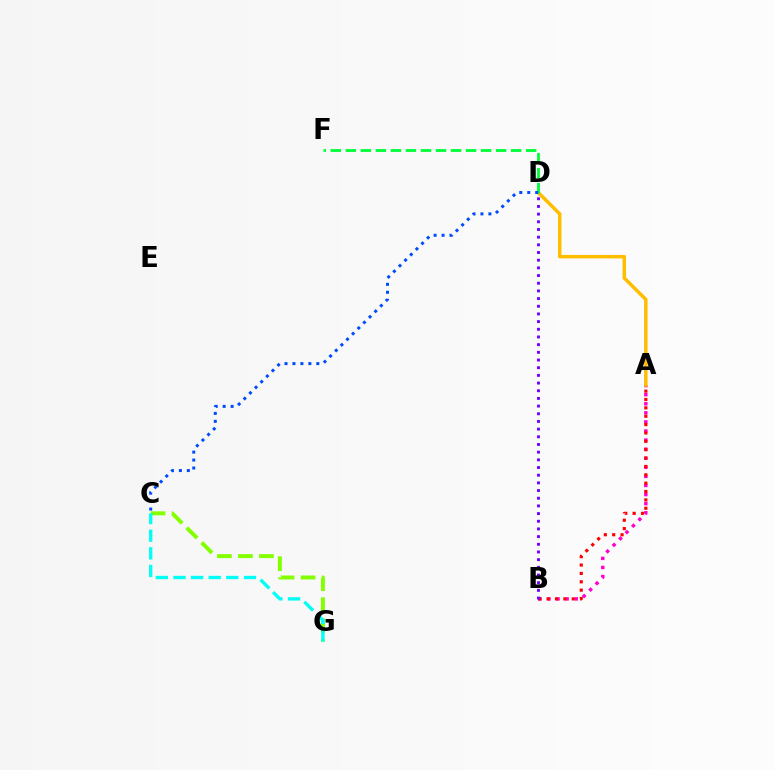{('A', 'B'): [{'color': '#ff00cf', 'line_style': 'dotted', 'thickness': 2.47}, {'color': '#ff0000', 'line_style': 'dotted', 'thickness': 2.27}], ('A', 'D'): [{'color': '#ffbd00', 'line_style': 'solid', 'thickness': 2.5}], ('D', 'F'): [{'color': '#00ff39', 'line_style': 'dashed', 'thickness': 2.04}], ('C', 'G'): [{'color': '#84ff00', 'line_style': 'dashed', 'thickness': 2.85}, {'color': '#00fff6', 'line_style': 'dashed', 'thickness': 2.4}], ('C', 'D'): [{'color': '#004bff', 'line_style': 'dotted', 'thickness': 2.16}], ('B', 'D'): [{'color': '#7200ff', 'line_style': 'dotted', 'thickness': 2.09}]}